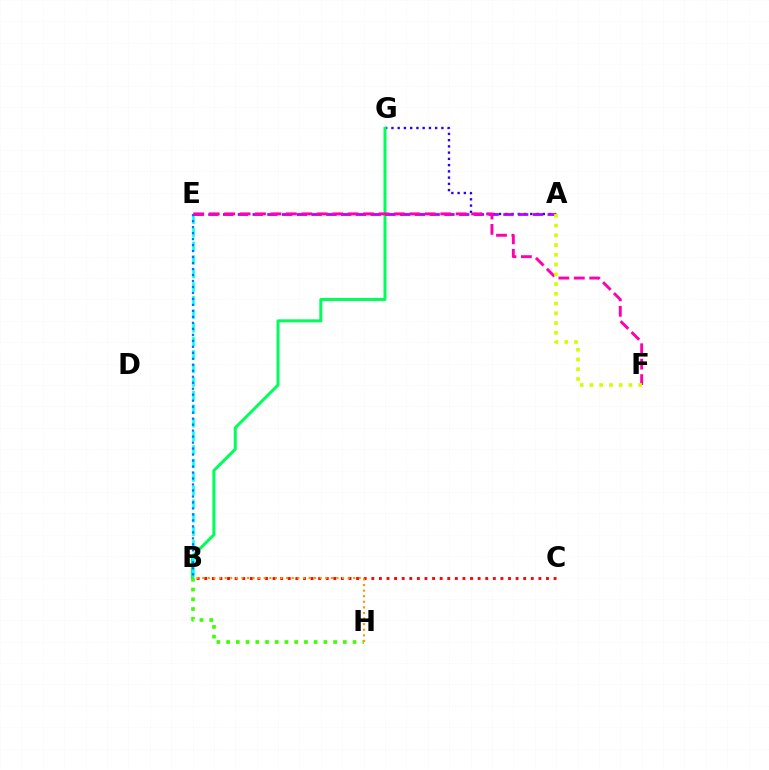{('A', 'G'): [{'color': '#2500ff', 'line_style': 'dotted', 'thickness': 1.7}], ('B', 'G'): [{'color': '#00ff5c', 'line_style': 'solid', 'thickness': 2.17}], ('B', 'E'): [{'color': '#00fff6', 'line_style': 'dashed', 'thickness': 1.84}, {'color': '#0074ff', 'line_style': 'dotted', 'thickness': 1.63}], ('B', 'C'): [{'color': '#ff0000', 'line_style': 'dotted', 'thickness': 2.06}], ('B', 'H'): [{'color': '#3dff00', 'line_style': 'dotted', 'thickness': 2.64}, {'color': '#ff9400', 'line_style': 'dotted', 'thickness': 1.52}], ('A', 'E'): [{'color': '#b900ff', 'line_style': 'dashed', 'thickness': 2.0}], ('E', 'F'): [{'color': '#ff00ac', 'line_style': 'dashed', 'thickness': 2.1}], ('A', 'F'): [{'color': '#d1ff00', 'line_style': 'dotted', 'thickness': 2.65}]}